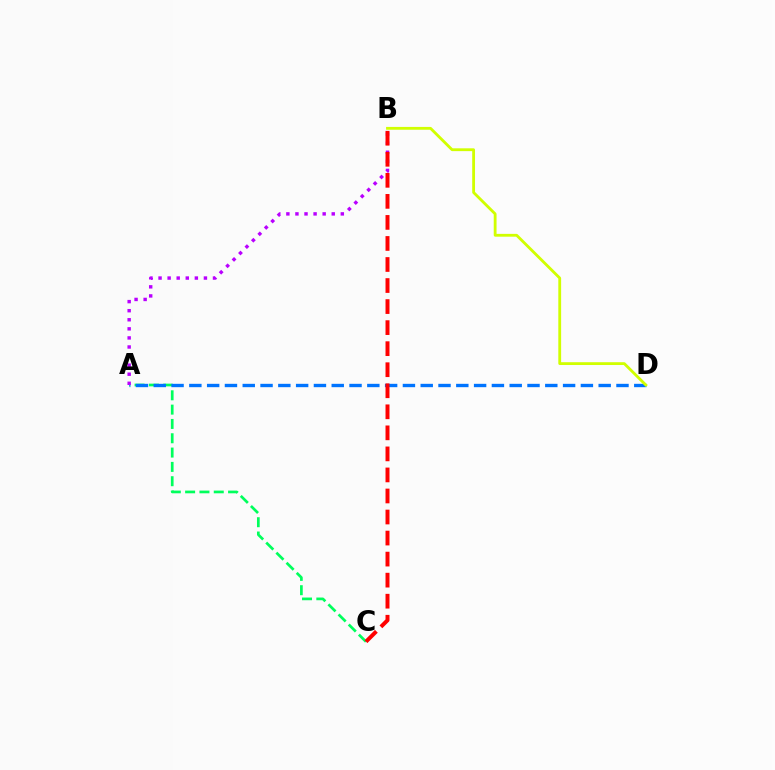{('A', 'C'): [{'color': '#00ff5c', 'line_style': 'dashed', 'thickness': 1.95}], ('A', 'D'): [{'color': '#0074ff', 'line_style': 'dashed', 'thickness': 2.42}], ('B', 'D'): [{'color': '#d1ff00', 'line_style': 'solid', 'thickness': 2.03}], ('A', 'B'): [{'color': '#b900ff', 'line_style': 'dotted', 'thickness': 2.47}], ('B', 'C'): [{'color': '#ff0000', 'line_style': 'dashed', 'thickness': 2.86}]}